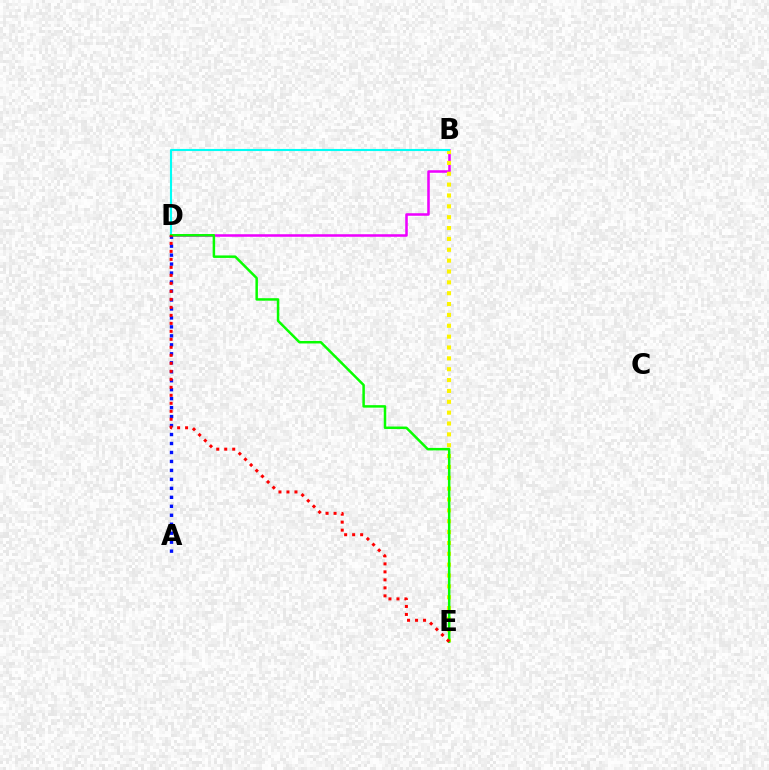{('B', 'D'): [{'color': '#ee00ff', 'line_style': 'solid', 'thickness': 1.83}, {'color': '#00fff6', 'line_style': 'solid', 'thickness': 1.52}], ('B', 'E'): [{'color': '#fcf500', 'line_style': 'dotted', 'thickness': 2.95}], ('A', 'D'): [{'color': '#0010ff', 'line_style': 'dotted', 'thickness': 2.44}], ('D', 'E'): [{'color': '#08ff00', 'line_style': 'solid', 'thickness': 1.79}, {'color': '#ff0000', 'line_style': 'dotted', 'thickness': 2.17}]}